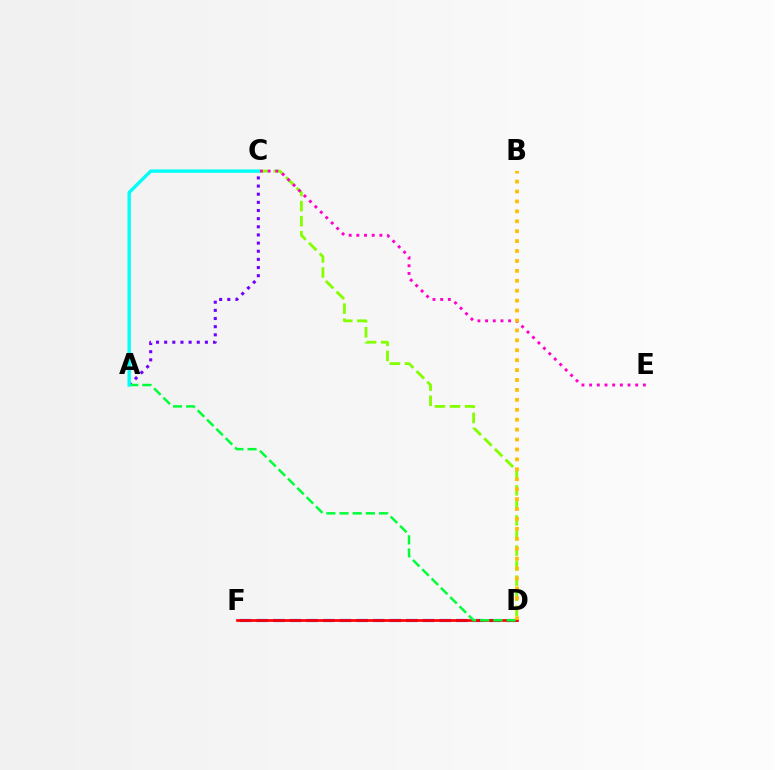{('C', 'D'): [{'color': '#84ff00', 'line_style': 'dashed', 'thickness': 2.05}], ('D', 'F'): [{'color': '#004bff', 'line_style': 'dashed', 'thickness': 2.26}, {'color': '#ff0000', 'line_style': 'solid', 'thickness': 1.95}], ('A', 'C'): [{'color': '#7200ff', 'line_style': 'dotted', 'thickness': 2.21}, {'color': '#00fff6', 'line_style': 'solid', 'thickness': 2.43}], ('C', 'E'): [{'color': '#ff00cf', 'line_style': 'dotted', 'thickness': 2.09}], ('A', 'D'): [{'color': '#00ff39', 'line_style': 'dashed', 'thickness': 1.79}], ('B', 'D'): [{'color': '#ffbd00', 'line_style': 'dotted', 'thickness': 2.7}]}